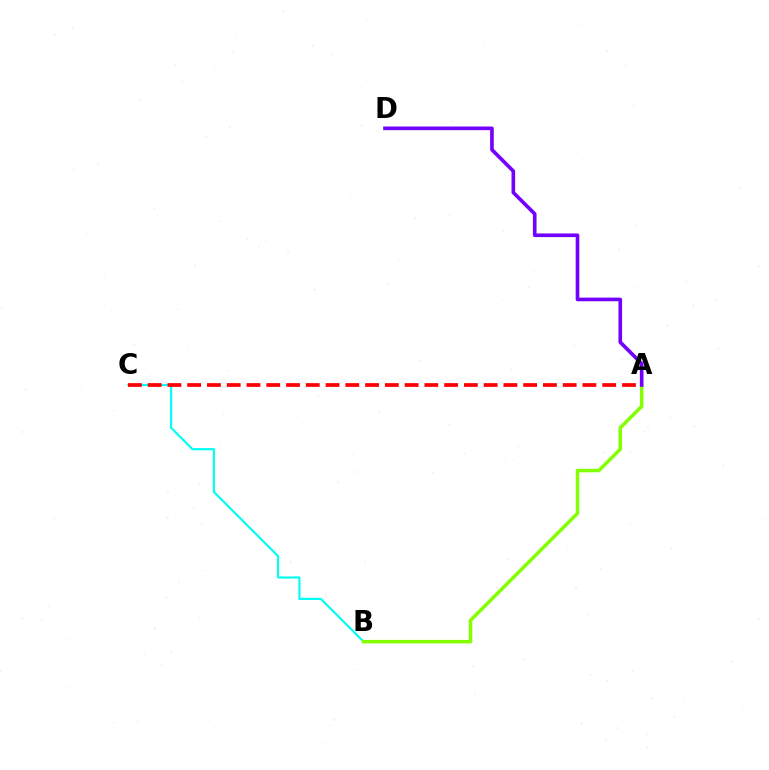{('B', 'C'): [{'color': '#00fff6', 'line_style': 'solid', 'thickness': 1.54}], ('A', 'B'): [{'color': '#84ff00', 'line_style': 'solid', 'thickness': 2.52}], ('A', 'C'): [{'color': '#ff0000', 'line_style': 'dashed', 'thickness': 2.68}], ('A', 'D'): [{'color': '#7200ff', 'line_style': 'solid', 'thickness': 2.62}]}